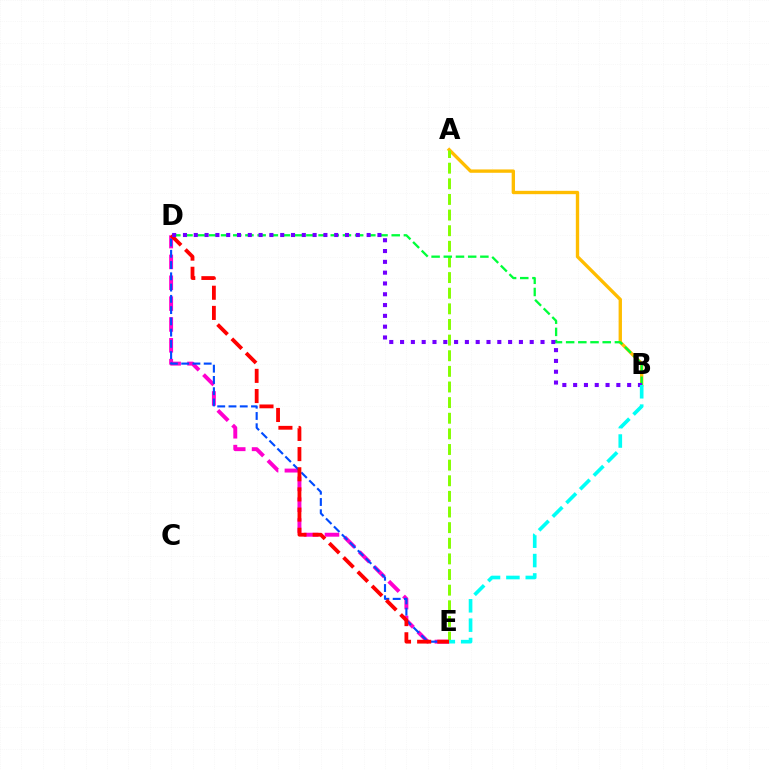{('D', 'E'): [{'color': '#ff00cf', 'line_style': 'dashed', 'thickness': 2.83}, {'color': '#004bff', 'line_style': 'dashed', 'thickness': 1.53}, {'color': '#ff0000', 'line_style': 'dashed', 'thickness': 2.74}], ('A', 'B'): [{'color': '#ffbd00', 'line_style': 'solid', 'thickness': 2.41}], ('A', 'E'): [{'color': '#84ff00', 'line_style': 'dashed', 'thickness': 2.12}], ('B', 'D'): [{'color': '#00ff39', 'line_style': 'dashed', 'thickness': 1.66}, {'color': '#7200ff', 'line_style': 'dotted', 'thickness': 2.94}], ('B', 'E'): [{'color': '#00fff6', 'line_style': 'dashed', 'thickness': 2.63}]}